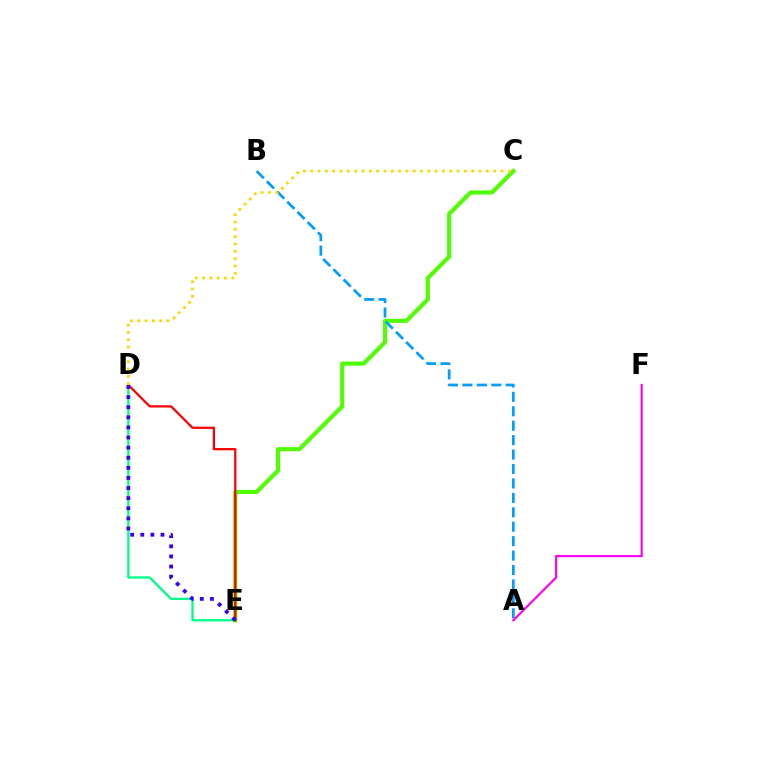{('D', 'E'): [{'color': '#00ff86', 'line_style': 'solid', 'thickness': 1.67}, {'color': '#ff0000', 'line_style': 'solid', 'thickness': 1.61}, {'color': '#3700ff', 'line_style': 'dotted', 'thickness': 2.75}], ('C', 'E'): [{'color': '#4fff00', 'line_style': 'solid', 'thickness': 2.96}], ('A', 'B'): [{'color': '#009eff', 'line_style': 'dashed', 'thickness': 1.96}], ('A', 'F'): [{'color': '#ff00ed', 'line_style': 'solid', 'thickness': 1.56}], ('C', 'D'): [{'color': '#ffd500', 'line_style': 'dotted', 'thickness': 1.99}]}